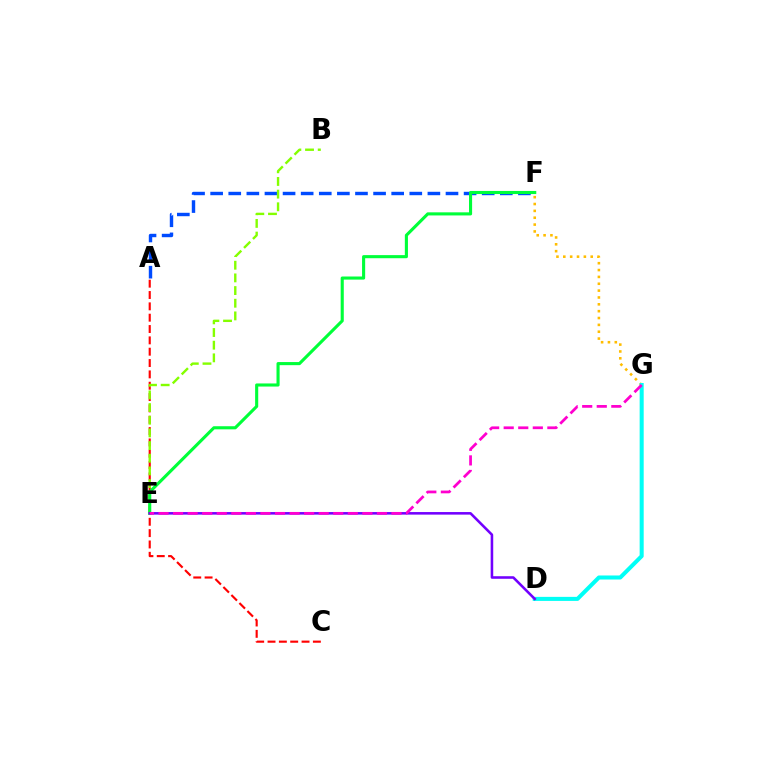{('F', 'G'): [{'color': '#ffbd00', 'line_style': 'dotted', 'thickness': 1.86}], ('A', 'F'): [{'color': '#004bff', 'line_style': 'dashed', 'thickness': 2.46}], ('A', 'C'): [{'color': '#ff0000', 'line_style': 'dashed', 'thickness': 1.54}], ('D', 'G'): [{'color': '#00fff6', 'line_style': 'solid', 'thickness': 2.91}], ('B', 'E'): [{'color': '#84ff00', 'line_style': 'dashed', 'thickness': 1.72}], ('E', 'F'): [{'color': '#00ff39', 'line_style': 'solid', 'thickness': 2.23}], ('D', 'E'): [{'color': '#7200ff', 'line_style': 'solid', 'thickness': 1.85}], ('E', 'G'): [{'color': '#ff00cf', 'line_style': 'dashed', 'thickness': 1.98}]}